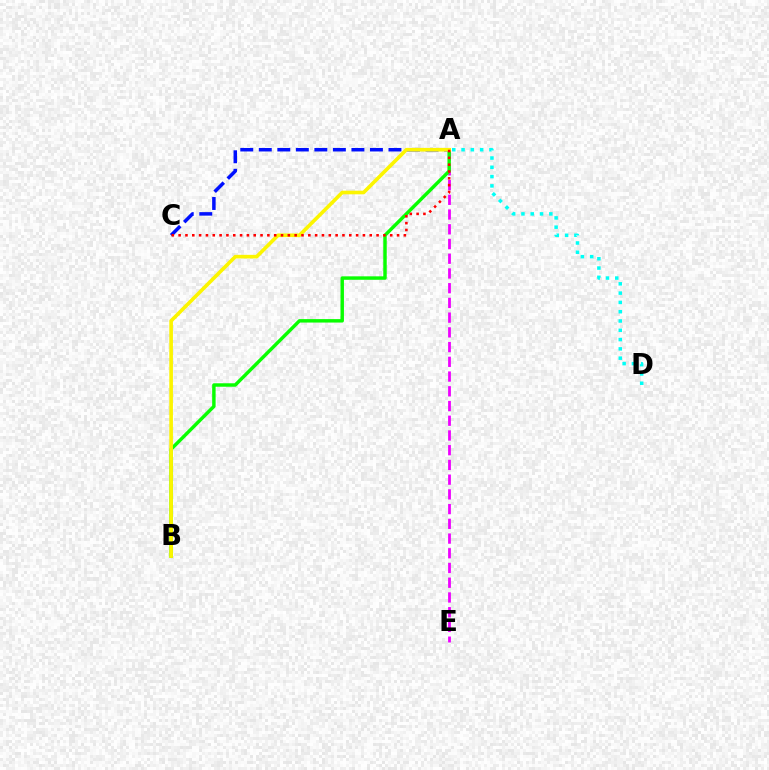{('A', 'C'): [{'color': '#0010ff', 'line_style': 'dashed', 'thickness': 2.52}, {'color': '#ff0000', 'line_style': 'dotted', 'thickness': 1.85}], ('A', 'E'): [{'color': '#ee00ff', 'line_style': 'dashed', 'thickness': 2.0}], ('A', 'B'): [{'color': '#08ff00', 'line_style': 'solid', 'thickness': 2.48}, {'color': '#fcf500', 'line_style': 'solid', 'thickness': 2.62}], ('A', 'D'): [{'color': '#00fff6', 'line_style': 'dotted', 'thickness': 2.52}]}